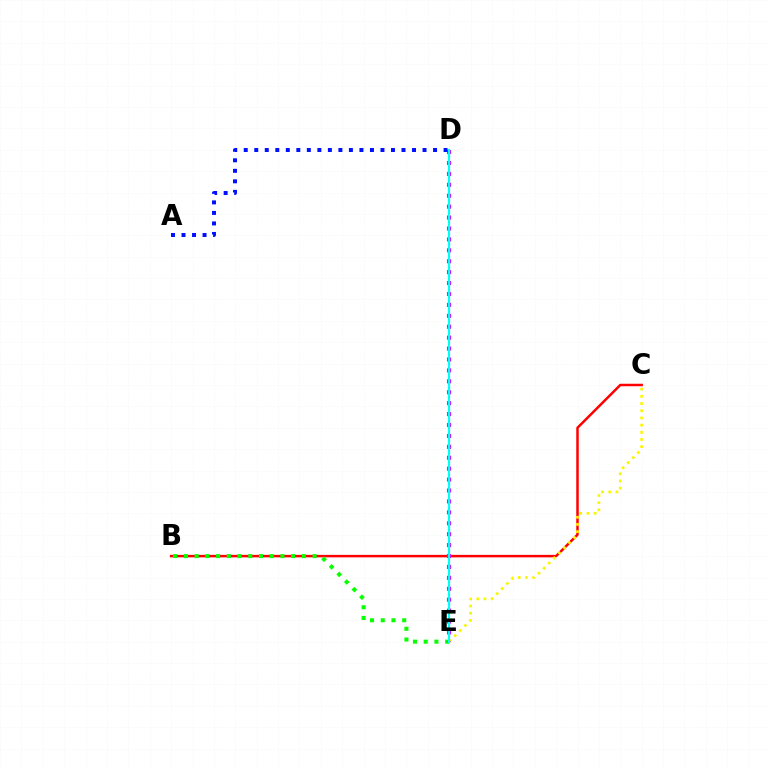{('B', 'C'): [{'color': '#ff0000', 'line_style': 'solid', 'thickness': 1.8}], ('C', 'E'): [{'color': '#fcf500', 'line_style': 'dotted', 'thickness': 1.95}], ('B', 'E'): [{'color': '#08ff00', 'line_style': 'dotted', 'thickness': 2.91}], ('D', 'E'): [{'color': '#ee00ff', 'line_style': 'dotted', 'thickness': 2.97}, {'color': '#00fff6', 'line_style': 'solid', 'thickness': 1.56}], ('A', 'D'): [{'color': '#0010ff', 'line_style': 'dotted', 'thickness': 2.86}]}